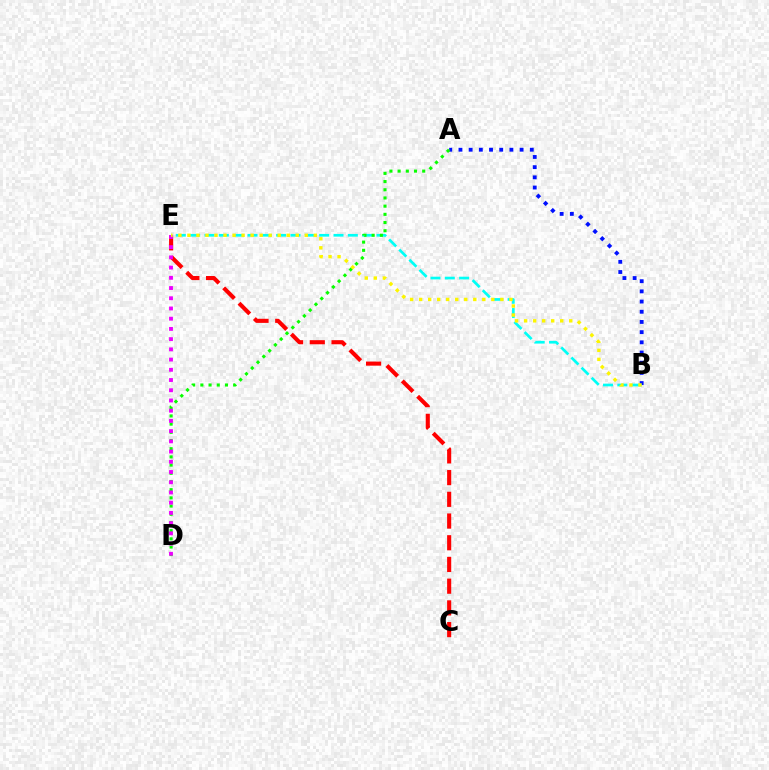{('A', 'B'): [{'color': '#0010ff', 'line_style': 'dotted', 'thickness': 2.77}], ('B', 'E'): [{'color': '#00fff6', 'line_style': 'dashed', 'thickness': 1.95}, {'color': '#fcf500', 'line_style': 'dotted', 'thickness': 2.45}], ('A', 'D'): [{'color': '#08ff00', 'line_style': 'dotted', 'thickness': 2.23}], ('C', 'E'): [{'color': '#ff0000', 'line_style': 'dashed', 'thickness': 2.95}], ('D', 'E'): [{'color': '#ee00ff', 'line_style': 'dotted', 'thickness': 2.78}]}